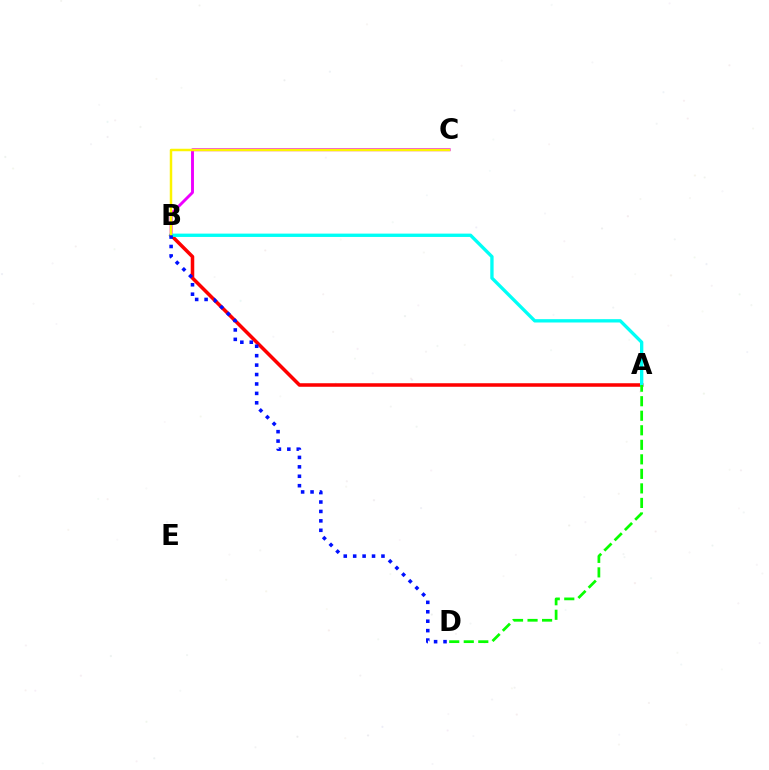{('B', 'C'): [{'color': '#ee00ff', 'line_style': 'solid', 'thickness': 2.09}, {'color': '#fcf500', 'line_style': 'solid', 'thickness': 1.78}], ('A', 'B'): [{'color': '#ff0000', 'line_style': 'solid', 'thickness': 2.54}, {'color': '#00fff6', 'line_style': 'solid', 'thickness': 2.4}], ('A', 'D'): [{'color': '#08ff00', 'line_style': 'dashed', 'thickness': 1.97}], ('B', 'D'): [{'color': '#0010ff', 'line_style': 'dotted', 'thickness': 2.56}]}